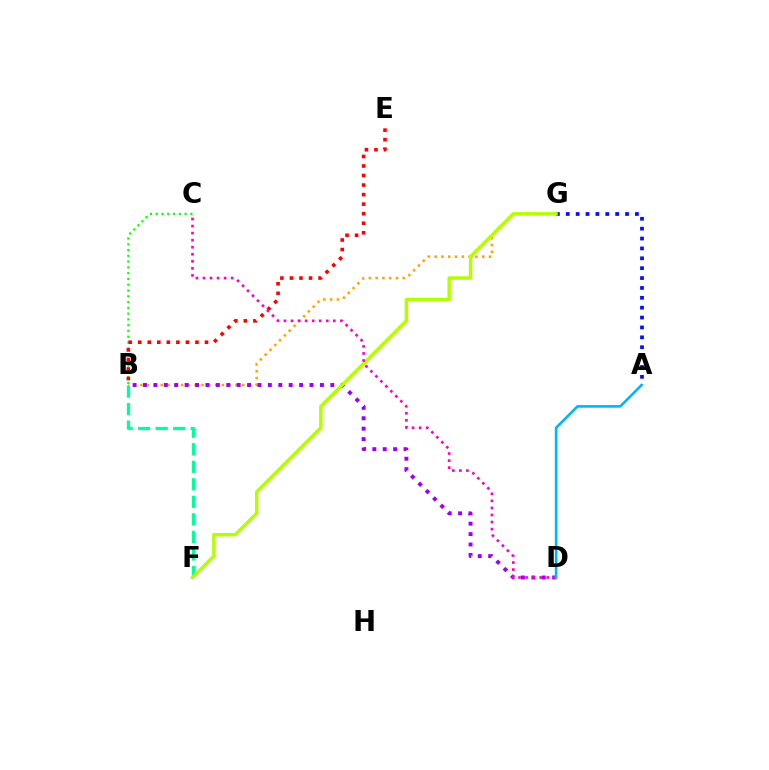{('A', 'G'): [{'color': '#0010ff', 'line_style': 'dotted', 'thickness': 2.68}], ('B', 'G'): [{'color': '#ffa500', 'line_style': 'dotted', 'thickness': 1.85}], ('B', 'F'): [{'color': '#00ff9d', 'line_style': 'dashed', 'thickness': 2.38}], ('B', 'C'): [{'color': '#08ff00', 'line_style': 'dotted', 'thickness': 1.57}], ('B', 'D'): [{'color': '#9b00ff', 'line_style': 'dotted', 'thickness': 2.83}], ('B', 'E'): [{'color': '#ff0000', 'line_style': 'dotted', 'thickness': 2.59}], ('F', 'G'): [{'color': '#b3ff00', 'line_style': 'solid', 'thickness': 2.51}], ('C', 'D'): [{'color': '#ff00bd', 'line_style': 'dotted', 'thickness': 1.92}], ('A', 'D'): [{'color': '#00b5ff', 'line_style': 'solid', 'thickness': 1.88}]}